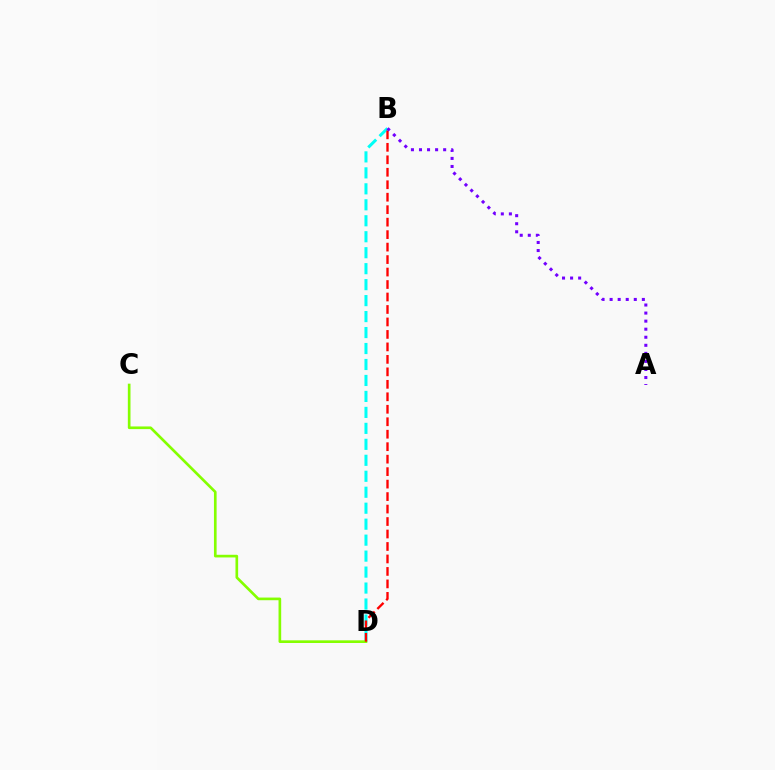{('B', 'D'): [{'color': '#00fff6', 'line_style': 'dashed', 'thickness': 2.17}, {'color': '#ff0000', 'line_style': 'dashed', 'thickness': 1.69}], ('C', 'D'): [{'color': '#84ff00', 'line_style': 'solid', 'thickness': 1.92}], ('A', 'B'): [{'color': '#7200ff', 'line_style': 'dotted', 'thickness': 2.19}]}